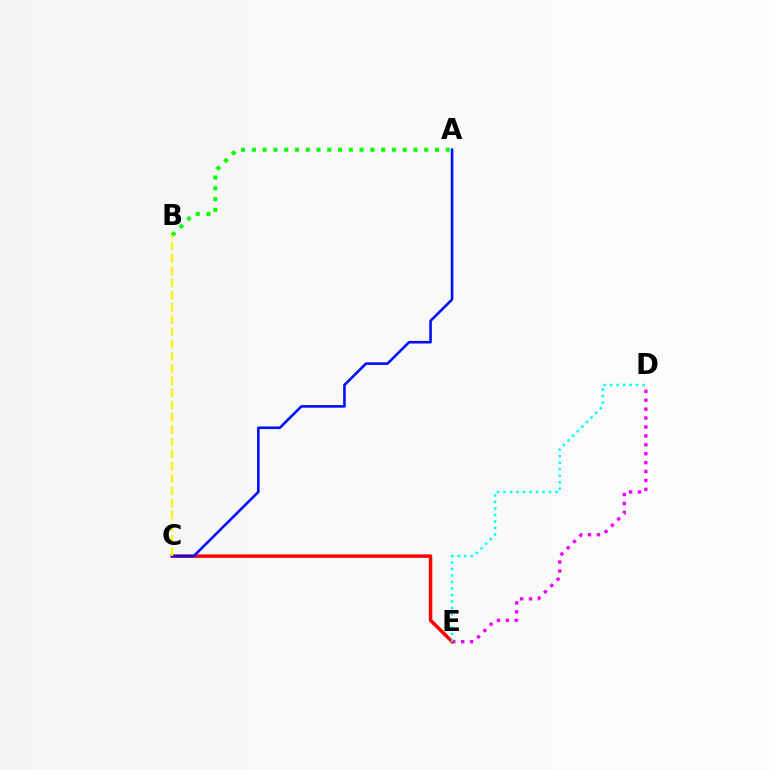{('D', 'E'): [{'color': '#ee00ff', 'line_style': 'dotted', 'thickness': 2.42}, {'color': '#00fff6', 'line_style': 'dotted', 'thickness': 1.77}], ('C', 'E'): [{'color': '#ff0000', 'line_style': 'solid', 'thickness': 2.49}], ('A', 'B'): [{'color': '#08ff00', 'line_style': 'dotted', 'thickness': 2.93}], ('A', 'C'): [{'color': '#0010ff', 'line_style': 'solid', 'thickness': 1.87}], ('B', 'C'): [{'color': '#fcf500', 'line_style': 'dashed', 'thickness': 1.66}]}